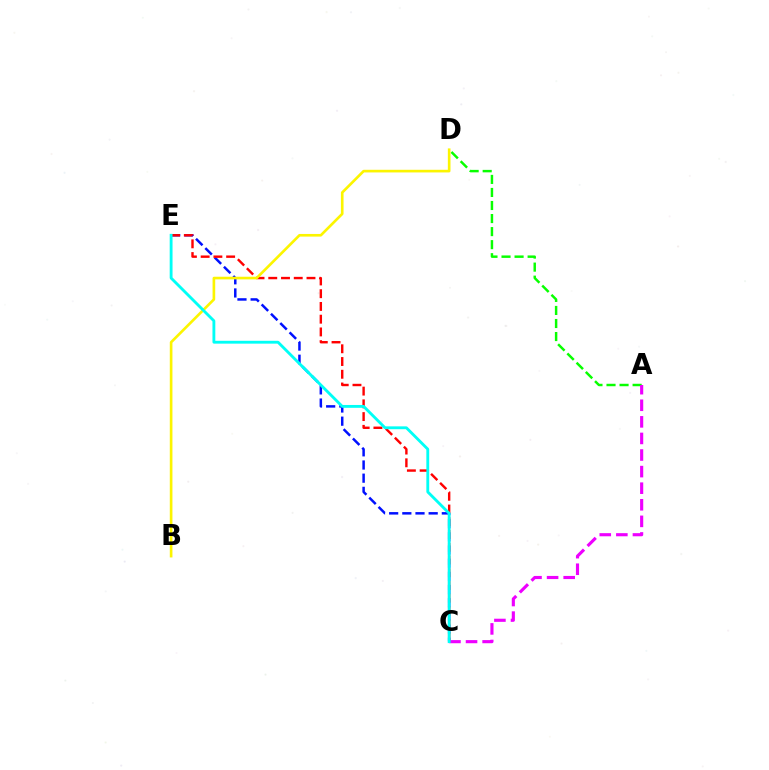{('C', 'E'): [{'color': '#0010ff', 'line_style': 'dashed', 'thickness': 1.79}, {'color': '#ff0000', 'line_style': 'dashed', 'thickness': 1.73}, {'color': '#00fff6', 'line_style': 'solid', 'thickness': 2.05}], ('A', 'D'): [{'color': '#08ff00', 'line_style': 'dashed', 'thickness': 1.77}], ('B', 'D'): [{'color': '#fcf500', 'line_style': 'solid', 'thickness': 1.9}], ('A', 'C'): [{'color': '#ee00ff', 'line_style': 'dashed', 'thickness': 2.25}]}